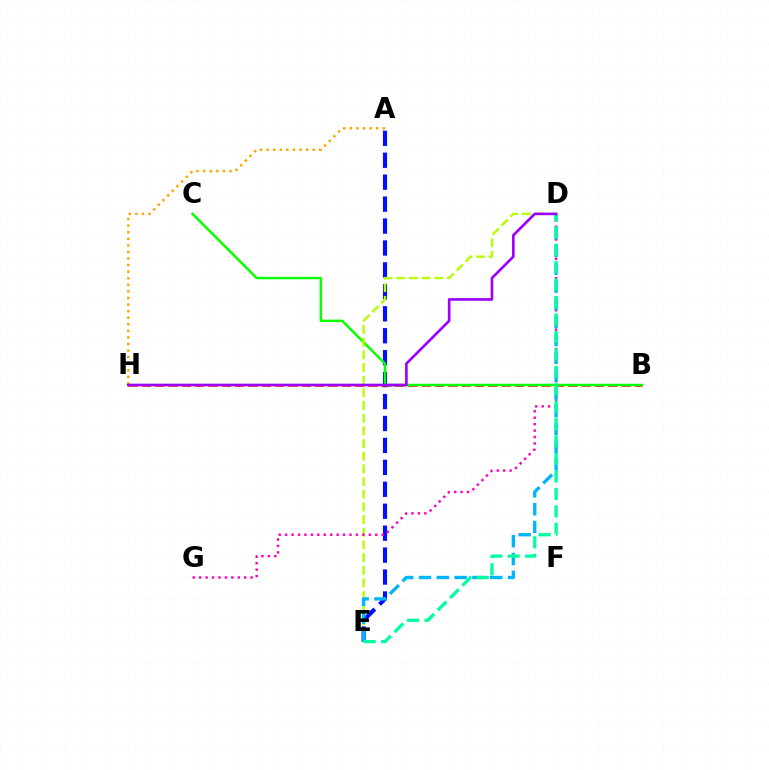{('A', 'H'): [{'color': '#ffa500', 'line_style': 'dotted', 'thickness': 1.79}], ('A', 'E'): [{'color': '#0010ff', 'line_style': 'dashed', 'thickness': 2.98}], ('B', 'H'): [{'color': '#ff0000', 'line_style': 'dashed', 'thickness': 1.81}], ('B', 'C'): [{'color': '#08ff00', 'line_style': 'solid', 'thickness': 1.77}], ('D', 'E'): [{'color': '#b3ff00', 'line_style': 'dashed', 'thickness': 1.72}, {'color': '#00b5ff', 'line_style': 'dashed', 'thickness': 2.42}, {'color': '#00ff9d', 'line_style': 'dashed', 'thickness': 2.37}], ('D', 'G'): [{'color': '#ff00bd', 'line_style': 'dotted', 'thickness': 1.75}], ('D', 'H'): [{'color': '#9b00ff', 'line_style': 'solid', 'thickness': 1.89}]}